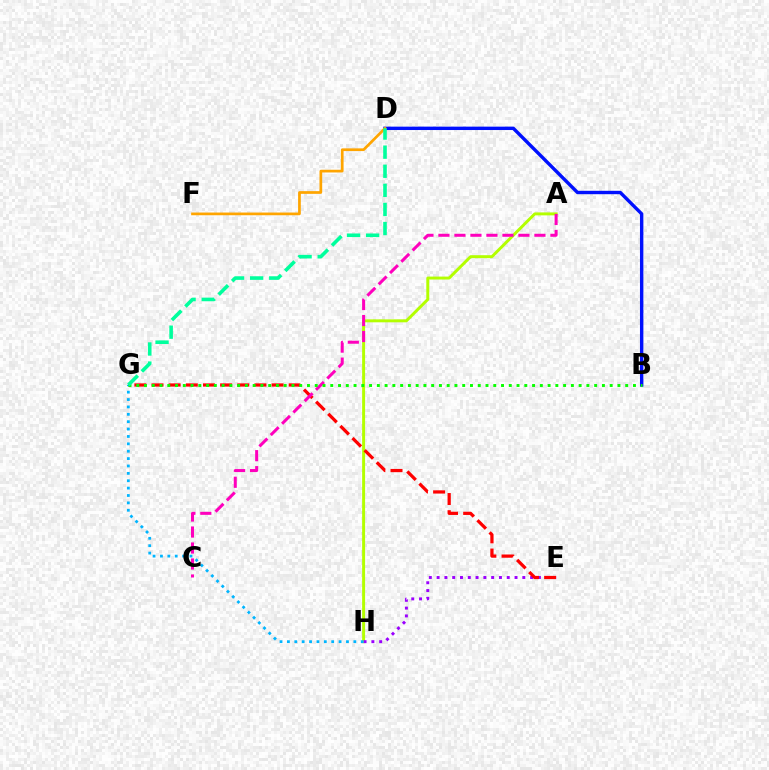{('A', 'H'): [{'color': '#b3ff00', 'line_style': 'solid', 'thickness': 2.13}], ('E', 'H'): [{'color': '#9b00ff', 'line_style': 'dotted', 'thickness': 2.12}], ('E', 'G'): [{'color': '#ff0000', 'line_style': 'dashed', 'thickness': 2.33}], ('A', 'C'): [{'color': '#ff00bd', 'line_style': 'dashed', 'thickness': 2.17}], ('B', 'D'): [{'color': '#0010ff', 'line_style': 'solid', 'thickness': 2.45}], ('D', 'F'): [{'color': '#ffa500', 'line_style': 'solid', 'thickness': 1.95}], ('G', 'H'): [{'color': '#00b5ff', 'line_style': 'dotted', 'thickness': 2.01}], ('B', 'G'): [{'color': '#08ff00', 'line_style': 'dotted', 'thickness': 2.11}], ('D', 'G'): [{'color': '#00ff9d', 'line_style': 'dashed', 'thickness': 2.59}]}